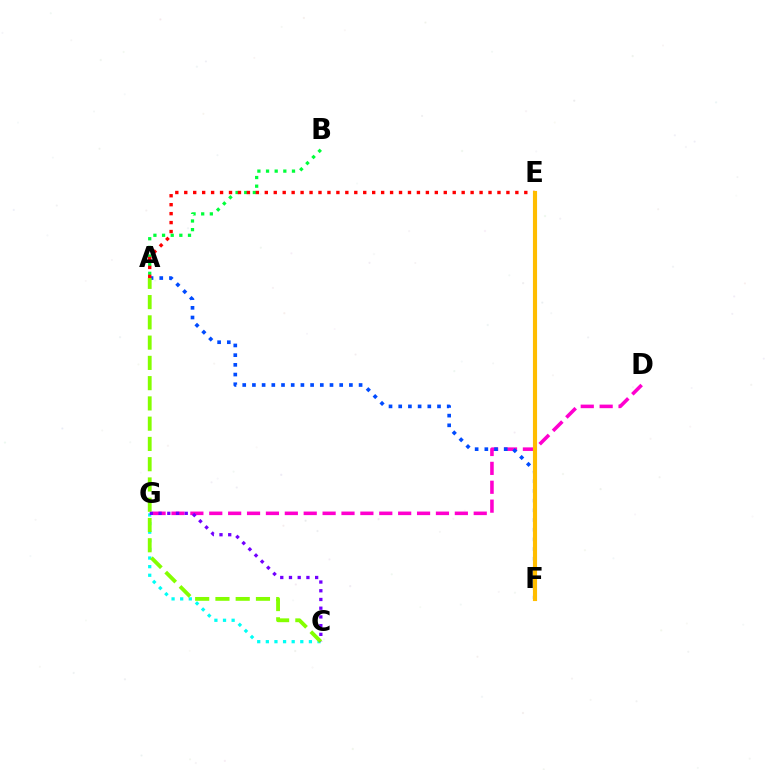{('D', 'G'): [{'color': '#ff00cf', 'line_style': 'dashed', 'thickness': 2.57}], ('C', 'G'): [{'color': '#00fff6', 'line_style': 'dotted', 'thickness': 2.34}, {'color': '#7200ff', 'line_style': 'dotted', 'thickness': 2.37}], ('A', 'B'): [{'color': '#00ff39', 'line_style': 'dotted', 'thickness': 2.35}], ('A', 'F'): [{'color': '#004bff', 'line_style': 'dotted', 'thickness': 2.63}], ('A', 'C'): [{'color': '#84ff00', 'line_style': 'dashed', 'thickness': 2.75}], ('A', 'E'): [{'color': '#ff0000', 'line_style': 'dotted', 'thickness': 2.43}], ('E', 'F'): [{'color': '#ffbd00', 'line_style': 'solid', 'thickness': 2.97}]}